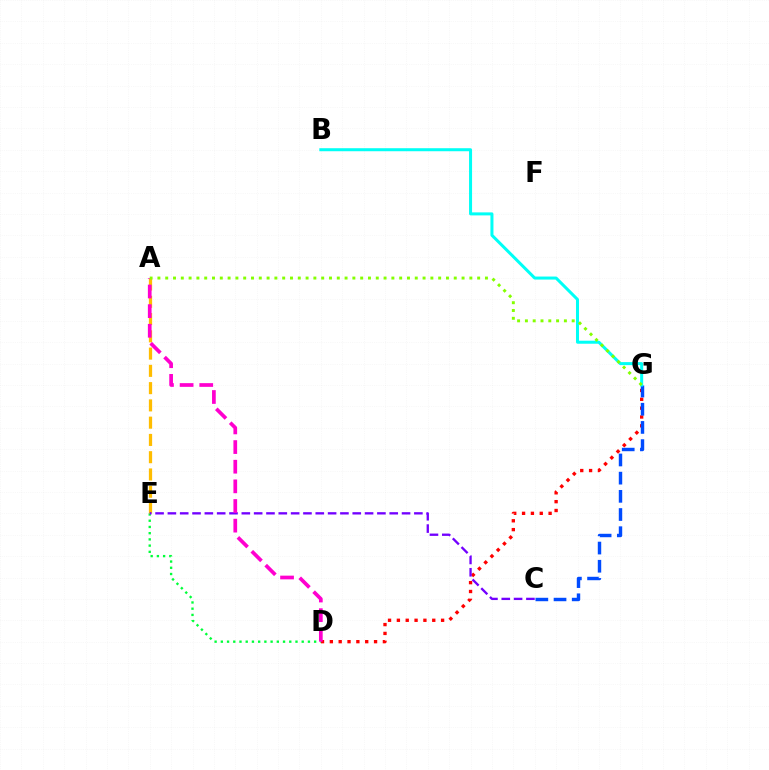{('D', 'G'): [{'color': '#ff0000', 'line_style': 'dotted', 'thickness': 2.4}], ('C', 'G'): [{'color': '#004bff', 'line_style': 'dashed', 'thickness': 2.47}], ('D', 'E'): [{'color': '#00ff39', 'line_style': 'dotted', 'thickness': 1.69}], ('A', 'E'): [{'color': '#ffbd00', 'line_style': 'dashed', 'thickness': 2.35}], ('C', 'E'): [{'color': '#7200ff', 'line_style': 'dashed', 'thickness': 1.67}], ('B', 'G'): [{'color': '#00fff6', 'line_style': 'solid', 'thickness': 2.17}], ('A', 'D'): [{'color': '#ff00cf', 'line_style': 'dashed', 'thickness': 2.67}], ('A', 'G'): [{'color': '#84ff00', 'line_style': 'dotted', 'thickness': 2.12}]}